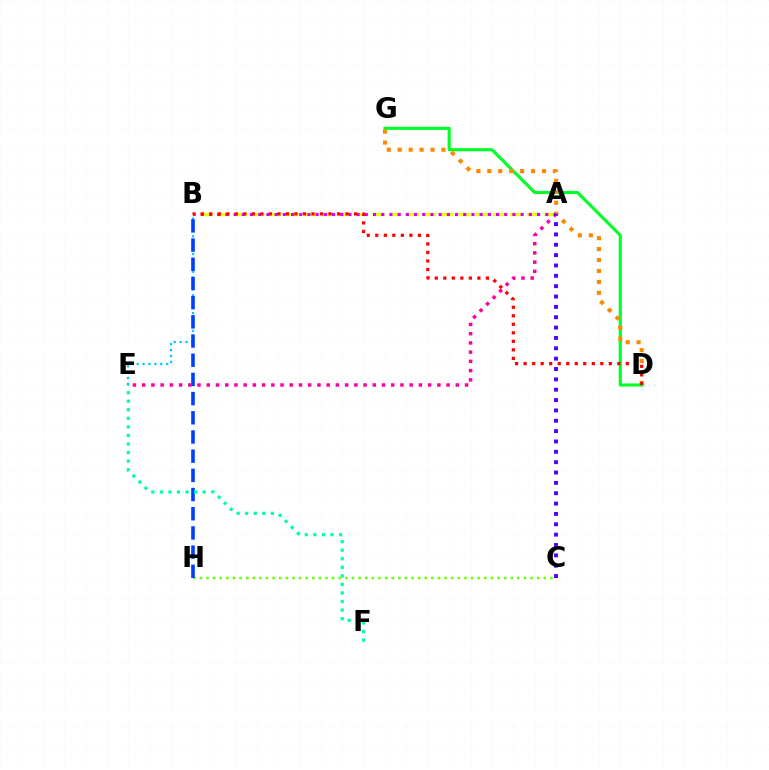{('B', 'E'): [{'color': '#00c7ff', 'line_style': 'dotted', 'thickness': 1.6}], ('C', 'H'): [{'color': '#66ff00', 'line_style': 'dotted', 'thickness': 1.8}], ('D', 'G'): [{'color': '#00ff27', 'line_style': 'solid', 'thickness': 2.24}, {'color': '#ff8800', 'line_style': 'dotted', 'thickness': 2.97}], ('B', 'H'): [{'color': '#003fff', 'line_style': 'dashed', 'thickness': 2.61}], ('E', 'F'): [{'color': '#00ffaf', 'line_style': 'dotted', 'thickness': 2.33}], ('A', 'E'): [{'color': '#ff00a0', 'line_style': 'dotted', 'thickness': 2.51}], ('A', 'B'): [{'color': '#eeff00', 'line_style': 'dashed', 'thickness': 2.34}, {'color': '#d600ff', 'line_style': 'dotted', 'thickness': 2.23}], ('A', 'C'): [{'color': '#4f00ff', 'line_style': 'dotted', 'thickness': 2.81}], ('B', 'D'): [{'color': '#ff0000', 'line_style': 'dotted', 'thickness': 2.31}]}